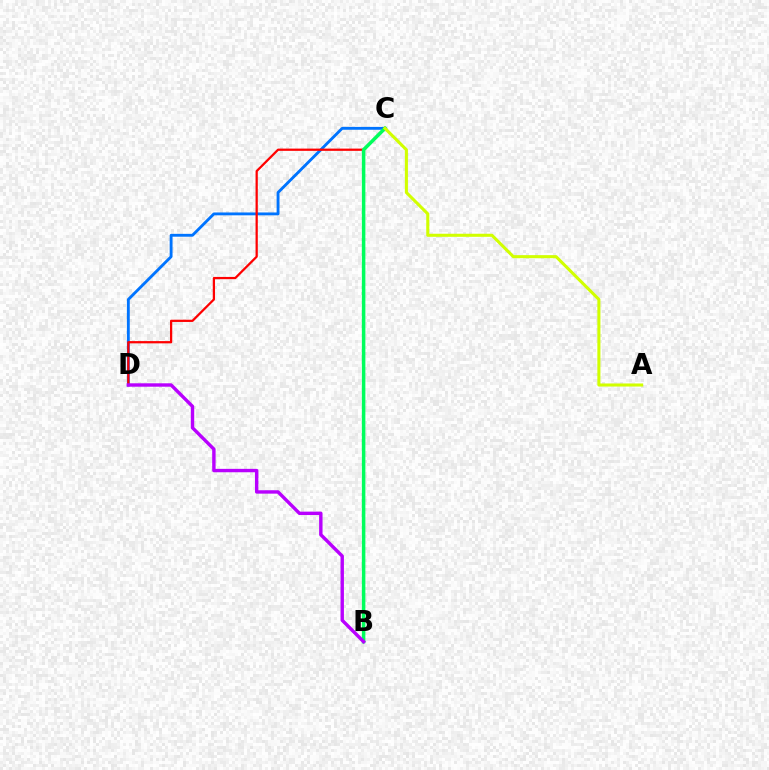{('C', 'D'): [{'color': '#0074ff', 'line_style': 'solid', 'thickness': 2.06}, {'color': '#ff0000', 'line_style': 'solid', 'thickness': 1.62}], ('B', 'C'): [{'color': '#00ff5c', 'line_style': 'solid', 'thickness': 2.53}], ('A', 'C'): [{'color': '#d1ff00', 'line_style': 'solid', 'thickness': 2.21}], ('B', 'D'): [{'color': '#b900ff', 'line_style': 'solid', 'thickness': 2.45}]}